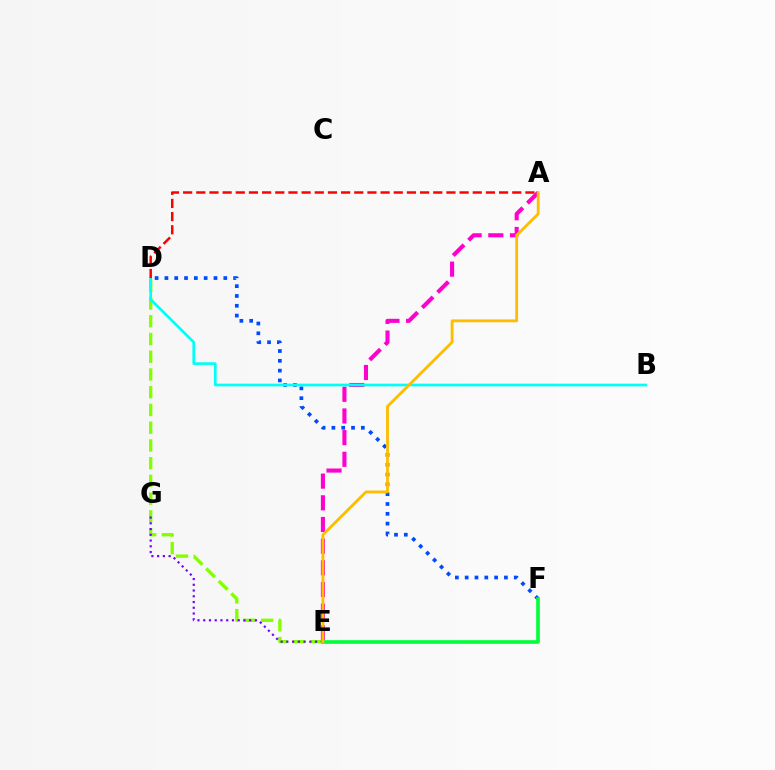{('D', 'E'): [{'color': '#84ff00', 'line_style': 'dashed', 'thickness': 2.41}], ('D', 'F'): [{'color': '#004bff', 'line_style': 'dotted', 'thickness': 2.67}], ('A', 'E'): [{'color': '#ff00cf', 'line_style': 'dashed', 'thickness': 2.94}, {'color': '#ffbd00', 'line_style': 'solid', 'thickness': 2.04}], ('B', 'D'): [{'color': '#00fff6', 'line_style': 'solid', 'thickness': 1.94}], ('A', 'D'): [{'color': '#ff0000', 'line_style': 'dashed', 'thickness': 1.79}], ('E', 'G'): [{'color': '#7200ff', 'line_style': 'dotted', 'thickness': 1.56}], ('E', 'F'): [{'color': '#00ff39', 'line_style': 'solid', 'thickness': 2.61}]}